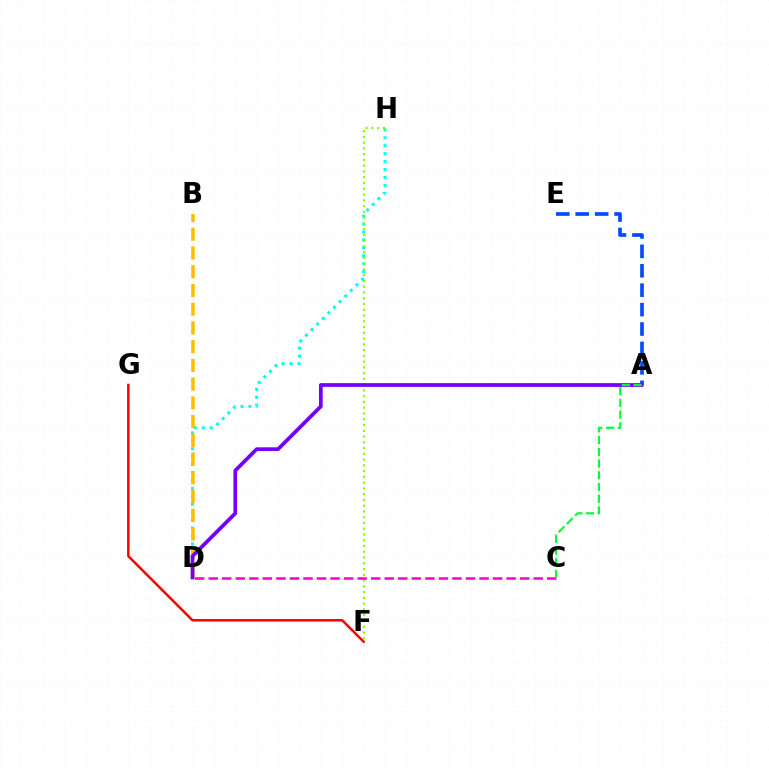{('D', 'H'): [{'color': '#00fff6', 'line_style': 'dotted', 'thickness': 2.15}], ('F', 'H'): [{'color': '#84ff00', 'line_style': 'dotted', 'thickness': 1.57}], ('A', 'E'): [{'color': '#004bff', 'line_style': 'dashed', 'thickness': 2.64}], ('B', 'D'): [{'color': '#ffbd00', 'line_style': 'dashed', 'thickness': 2.55}], ('F', 'G'): [{'color': '#ff0000', 'line_style': 'solid', 'thickness': 1.8}], ('C', 'D'): [{'color': '#ff00cf', 'line_style': 'dashed', 'thickness': 1.84}], ('A', 'D'): [{'color': '#7200ff', 'line_style': 'solid', 'thickness': 2.68}], ('A', 'C'): [{'color': '#00ff39', 'line_style': 'dashed', 'thickness': 1.59}]}